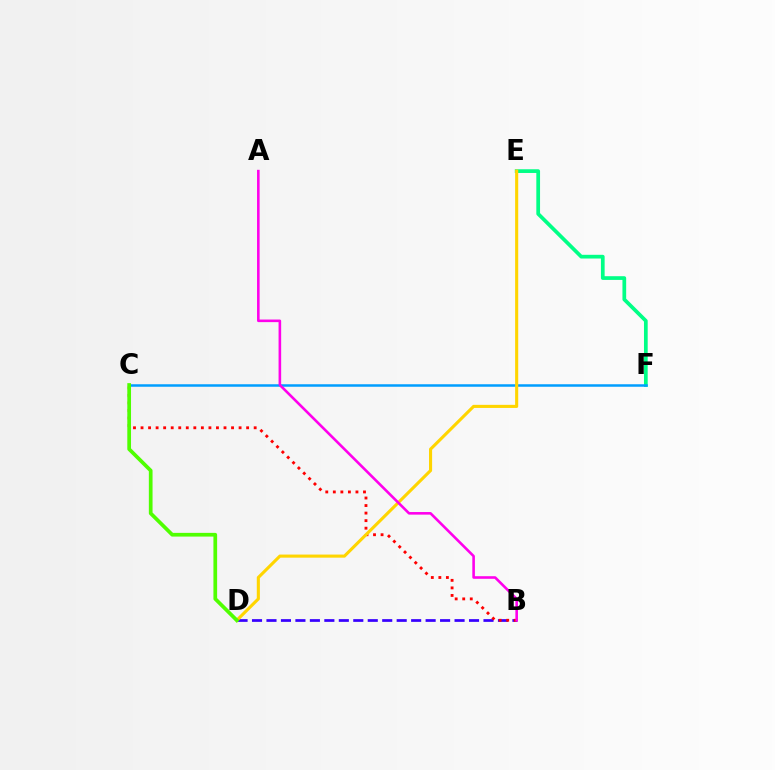{('E', 'F'): [{'color': '#00ff86', 'line_style': 'solid', 'thickness': 2.67}], ('C', 'F'): [{'color': '#009eff', 'line_style': 'solid', 'thickness': 1.8}], ('B', 'D'): [{'color': '#3700ff', 'line_style': 'dashed', 'thickness': 1.97}], ('B', 'C'): [{'color': '#ff0000', 'line_style': 'dotted', 'thickness': 2.05}], ('D', 'E'): [{'color': '#ffd500', 'line_style': 'solid', 'thickness': 2.23}], ('A', 'B'): [{'color': '#ff00ed', 'line_style': 'solid', 'thickness': 1.87}], ('C', 'D'): [{'color': '#4fff00', 'line_style': 'solid', 'thickness': 2.67}]}